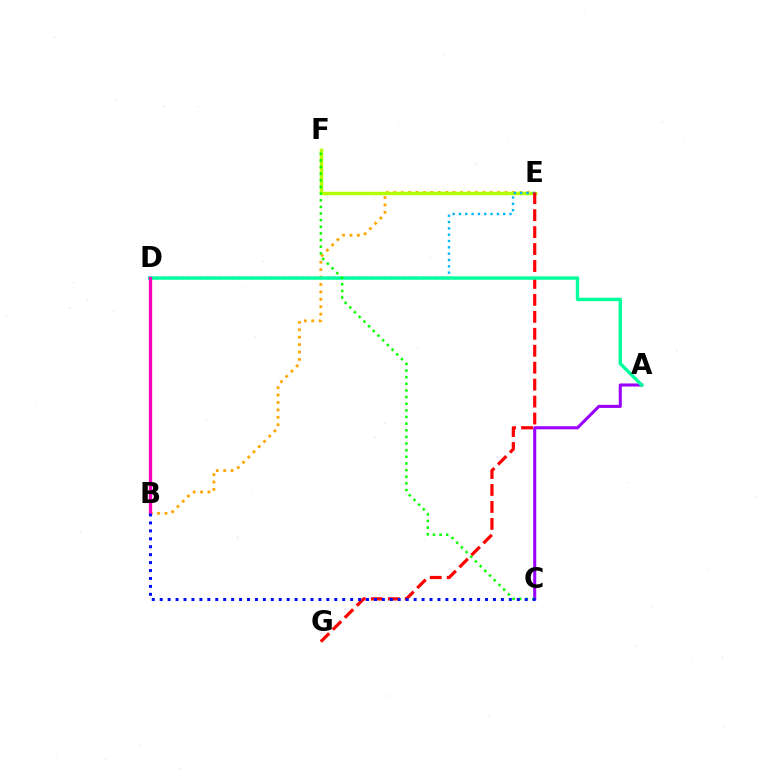{('B', 'E'): [{'color': '#ffa500', 'line_style': 'dotted', 'thickness': 2.01}], ('E', 'F'): [{'color': '#b3ff00', 'line_style': 'solid', 'thickness': 2.49}], ('D', 'E'): [{'color': '#00b5ff', 'line_style': 'dotted', 'thickness': 1.72}], ('E', 'G'): [{'color': '#ff0000', 'line_style': 'dashed', 'thickness': 2.3}], ('A', 'C'): [{'color': '#9b00ff', 'line_style': 'solid', 'thickness': 2.22}], ('A', 'D'): [{'color': '#00ff9d', 'line_style': 'solid', 'thickness': 2.45}], ('C', 'F'): [{'color': '#08ff00', 'line_style': 'dotted', 'thickness': 1.8}], ('B', 'D'): [{'color': '#ff00bd', 'line_style': 'solid', 'thickness': 2.37}], ('B', 'C'): [{'color': '#0010ff', 'line_style': 'dotted', 'thickness': 2.16}]}